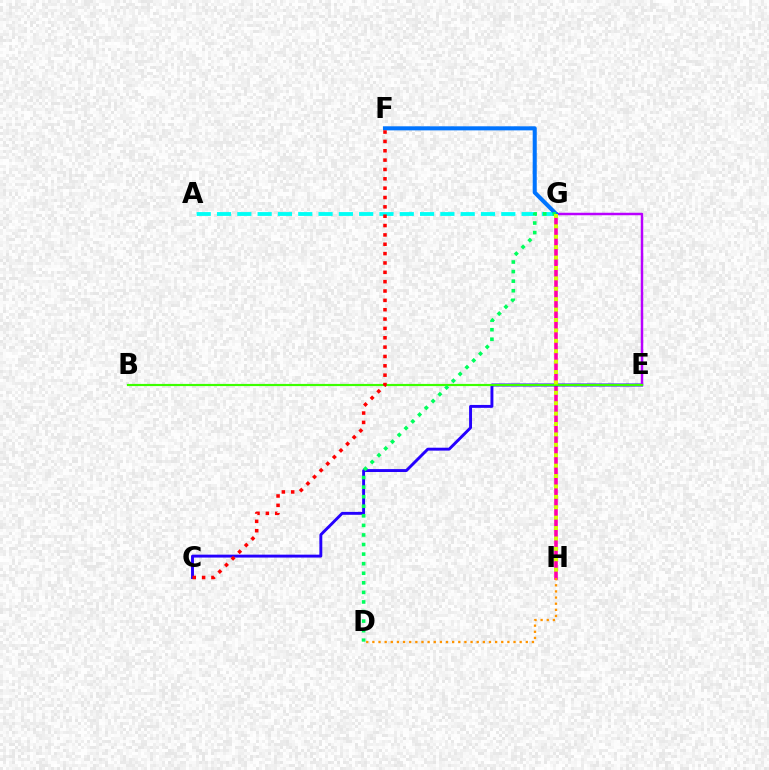{('G', 'H'): [{'color': '#ff00ac', 'line_style': 'solid', 'thickness': 2.6}, {'color': '#d1ff00', 'line_style': 'dotted', 'thickness': 2.83}], ('C', 'E'): [{'color': '#2500ff', 'line_style': 'solid', 'thickness': 2.1}], ('E', 'G'): [{'color': '#b900ff', 'line_style': 'solid', 'thickness': 1.78}], ('A', 'G'): [{'color': '#00fff6', 'line_style': 'dashed', 'thickness': 2.76}], ('D', 'H'): [{'color': '#ff9400', 'line_style': 'dotted', 'thickness': 1.67}], ('F', 'G'): [{'color': '#0074ff', 'line_style': 'solid', 'thickness': 2.93}], ('B', 'E'): [{'color': '#3dff00', 'line_style': 'solid', 'thickness': 1.56}], ('C', 'F'): [{'color': '#ff0000', 'line_style': 'dotted', 'thickness': 2.54}], ('D', 'G'): [{'color': '#00ff5c', 'line_style': 'dotted', 'thickness': 2.6}]}